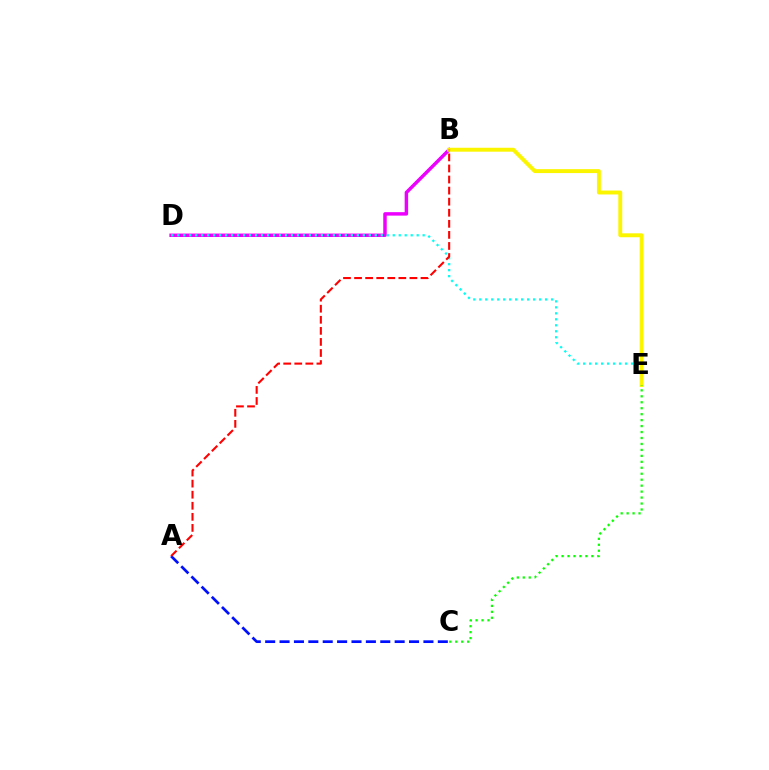{('A', 'C'): [{'color': '#0010ff', 'line_style': 'dashed', 'thickness': 1.95}], ('B', 'D'): [{'color': '#ee00ff', 'line_style': 'solid', 'thickness': 2.49}], ('D', 'E'): [{'color': '#00fff6', 'line_style': 'dotted', 'thickness': 1.63}], ('B', 'E'): [{'color': '#fcf500', 'line_style': 'solid', 'thickness': 2.83}], ('C', 'E'): [{'color': '#08ff00', 'line_style': 'dotted', 'thickness': 1.62}], ('A', 'B'): [{'color': '#ff0000', 'line_style': 'dashed', 'thickness': 1.5}]}